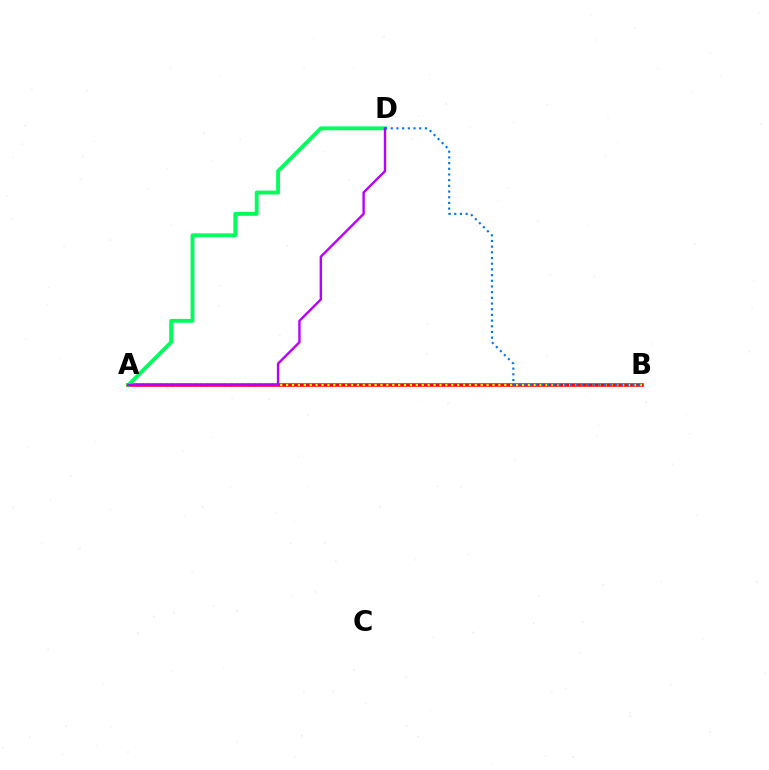{('A', 'B'): [{'color': '#ff0000', 'line_style': 'solid', 'thickness': 2.56}, {'color': '#d1ff00', 'line_style': 'dotted', 'thickness': 1.6}], ('A', 'D'): [{'color': '#00ff5c', 'line_style': 'solid', 'thickness': 2.76}, {'color': '#b900ff', 'line_style': 'solid', 'thickness': 1.72}], ('B', 'D'): [{'color': '#0074ff', 'line_style': 'dotted', 'thickness': 1.55}]}